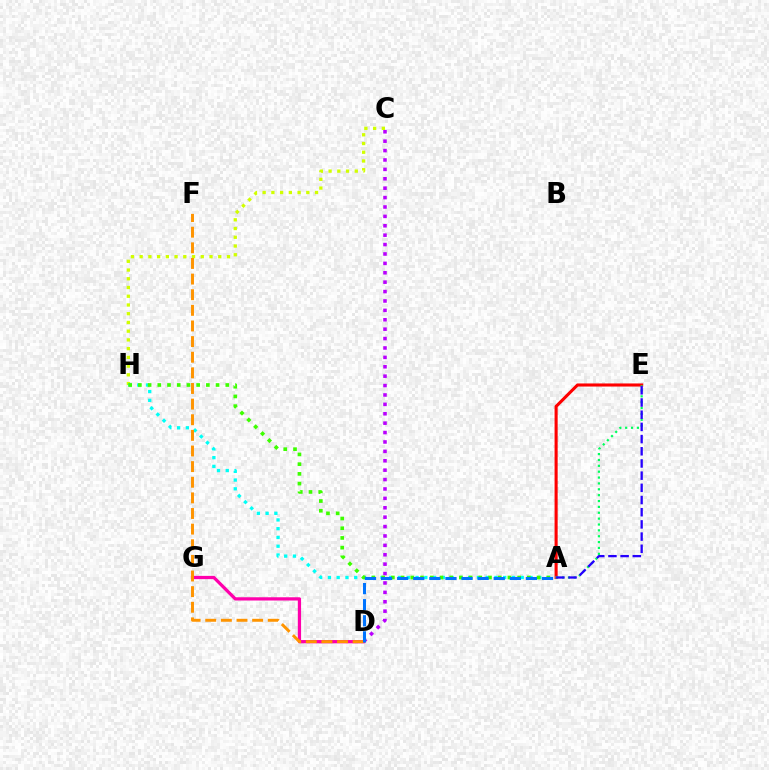{('C', 'H'): [{'color': '#d1ff00', 'line_style': 'dotted', 'thickness': 2.37}], ('A', 'E'): [{'color': '#ff0000', 'line_style': 'solid', 'thickness': 2.22}, {'color': '#00ff5c', 'line_style': 'dotted', 'thickness': 1.59}, {'color': '#2500ff', 'line_style': 'dashed', 'thickness': 1.66}], ('C', 'D'): [{'color': '#b900ff', 'line_style': 'dotted', 'thickness': 2.55}], ('A', 'H'): [{'color': '#00fff6', 'line_style': 'dotted', 'thickness': 2.38}, {'color': '#3dff00', 'line_style': 'dotted', 'thickness': 2.64}], ('D', 'G'): [{'color': '#ff00ac', 'line_style': 'solid', 'thickness': 2.34}], ('D', 'F'): [{'color': '#ff9400', 'line_style': 'dashed', 'thickness': 2.12}], ('A', 'D'): [{'color': '#0074ff', 'line_style': 'dashed', 'thickness': 2.19}]}